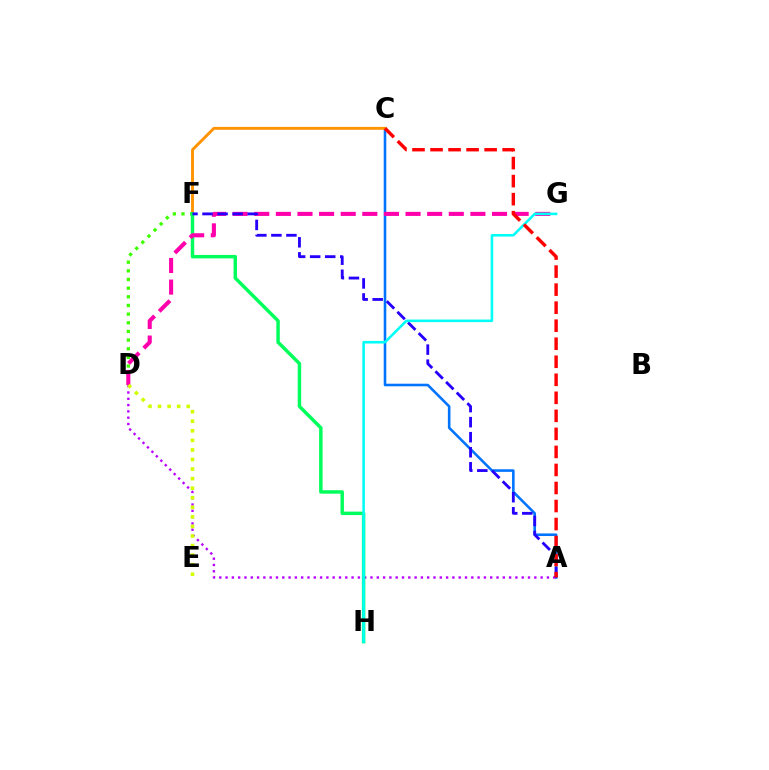{('D', 'F'): [{'color': '#3dff00', 'line_style': 'dotted', 'thickness': 2.35}], ('A', 'C'): [{'color': '#0074ff', 'line_style': 'solid', 'thickness': 1.86}, {'color': '#ff0000', 'line_style': 'dashed', 'thickness': 2.45}], ('A', 'D'): [{'color': '#b900ff', 'line_style': 'dotted', 'thickness': 1.71}], ('C', 'F'): [{'color': '#ff9400', 'line_style': 'solid', 'thickness': 2.09}], ('F', 'H'): [{'color': '#00ff5c', 'line_style': 'solid', 'thickness': 2.49}], ('D', 'G'): [{'color': '#ff00ac', 'line_style': 'dashed', 'thickness': 2.94}], ('A', 'F'): [{'color': '#2500ff', 'line_style': 'dashed', 'thickness': 2.04}], ('D', 'E'): [{'color': '#d1ff00', 'line_style': 'dotted', 'thickness': 2.6}], ('G', 'H'): [{'color': '#00fff6', 'line_style': 'solid', 'thickness': 1.85}]}